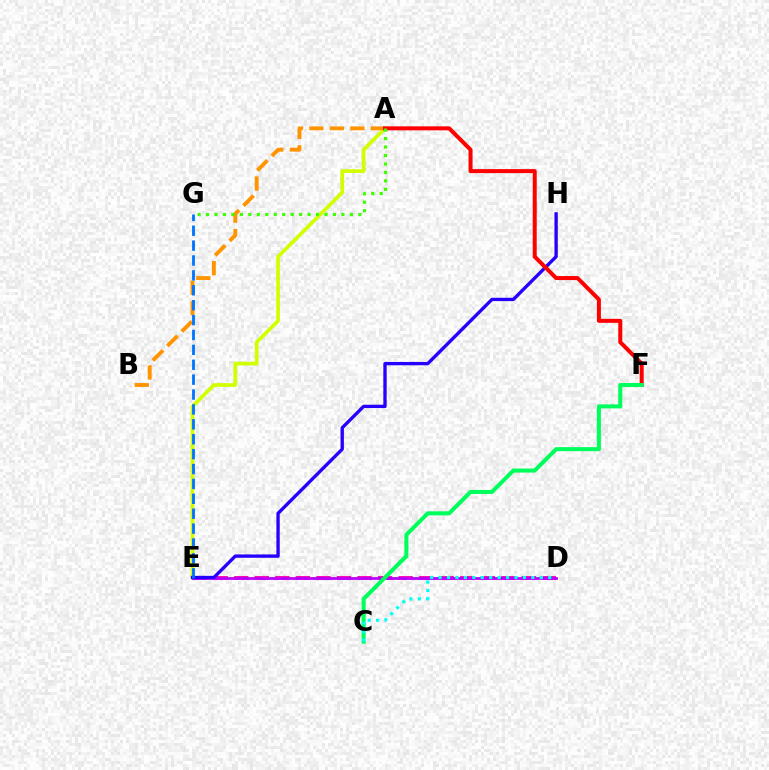{('D', 'E'): [{'color': '#ff00ac', 'line_style': 'dashed', 'thickness': 2.79}, {'color': '#b900ff', 'line_style': 'solid', 'thickness': 2.0}], ('A', 'E'): [{'color': '#d1ff00', 'line_style': 'solid', 'thickness': 2.68}], ('A', 'B'): [{'color': '#ff9400', 'line_style': 'dashed', 'thickness': 2.78}], ('E', 'H'): [{'color': '#2500ff', 'line_style': 'solid', 'thickness': 2.4}], ('A', 'F'): [{'color': '#ff0000', 'line_style': 'solid', 'thickness': 2.88}], ('C', 'F'): [{'color': '#00ff5c', 'line_style': 'solid', 'thickness': 2.91}], ('A', 'G'): [{'color': '#3dff00', 'line_style': 'dotted', 'thickness': 2.3}], ('E', 'G'): [{'color': '#0074ff', 'line_style': 'dashed', 'thickness': 2.02}], ('C', 'D'): [{'color': '#00fff6', 'line_style': 'dotted', 'thickness': 2.29}]}